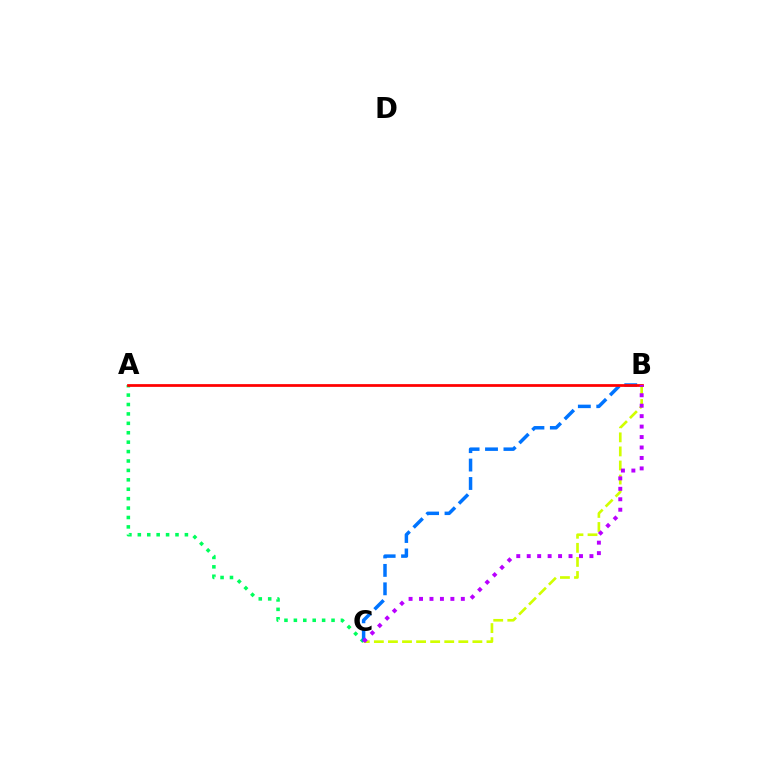{('B', 'C'): [{'color': '#d1ff00', 'line_style': 'dashed', 'thickness': 1.91}, {'color': '#0074ff', 'line_style': 'dashed', 'thickness': 2.5}, {'color': '#b900ff', 'line_style': 'dotted', 'thickness': 2.84}], ('A', 'C'): [{'color': '#00ff5c', 'line_style': 'dotted', 'thickness': 2.56}], ('A', 'B'): [{'color': '#ff0000', 'line_style': 'solid', 'thickness': 1.98}]}